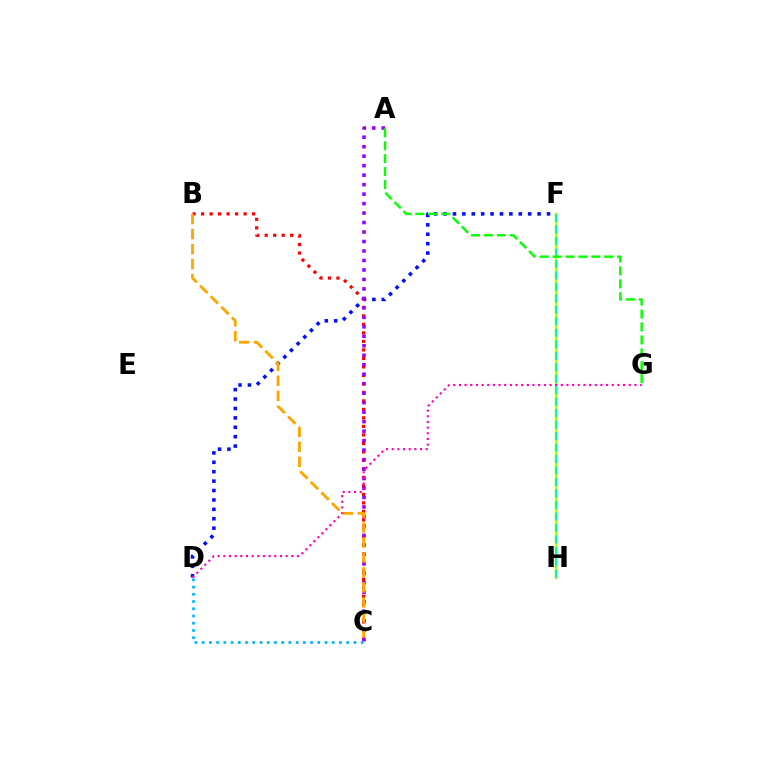{('F', 'H'): [{'color': '#b3ff00', 'line_style': 'solid', 'thickness': 1.68}, {'color': '#00ff9d', 'line_style': 'dashed', 'thickness': 1.56}], ('D', 'F'): [{'color': '#0010ff', 'line_style': 'dotted', 'thickness': 2.56}], ('B', 'C'): [{'color': '#ff0000', 'line_style': 'dotted', 'thickness': 2.31}, {'color': '#ffa500', 'line_style': 'dashed', 'thickness': 2.03}], ('A', 'C'): [{'color': '#9b00ff', 'line_style': 'dotted', 'thickness': 2.58}], ('A', 'G'): [{'color': '#08ff00', 'line_style': 'dashed', 'thickness': 1.75}], ('C', 'D'): [{'color': '#00b5ff', 'line_style': 'dotted', 'thickness': 1.96}], ('D', 'G'): [{'color': '#ff00bd', 'line_style': 'dotted', 'thickness': 1.54}]}